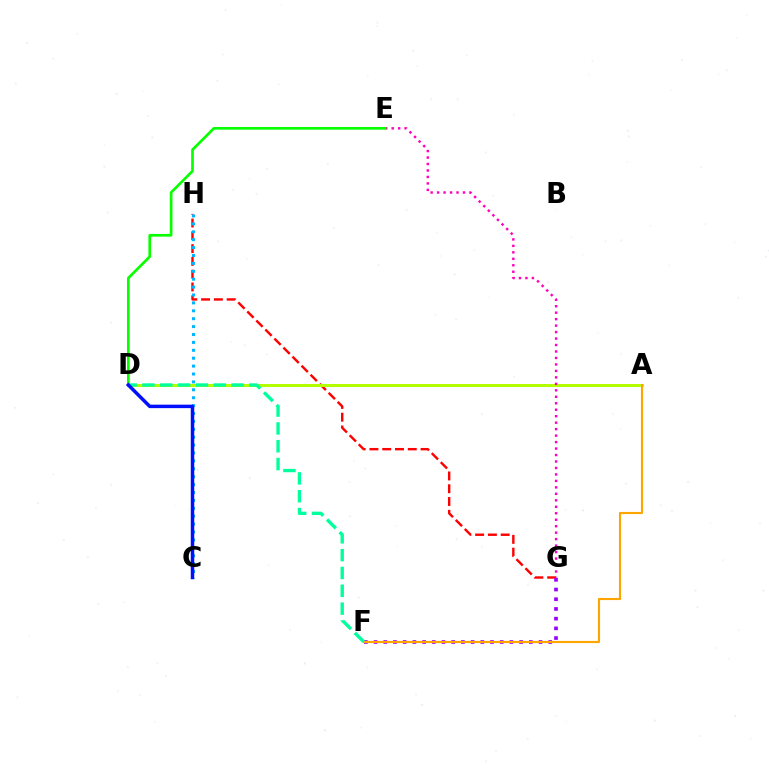{('G', 'H'): [{'color': '#ff0000', 'line_style': 'dashed', 'thickness': 1.74}], ('C', 'H'): [{'color': '#00b5ff', 'line_style': 'dotted', 'thickness': 2.15}], ('F', 'G'): [{'color': '#9b00ff', 'line_style': 'dotted', 'thickness': 2.64}], ('A', 'D'): [{'color': '#b3ff00', 'line_style': 'solid', 'thickness': 2.14}], ('E', 'G'): [{'color': '#ff00bd', 'line_style': 'dotted', 'thickness': 1.76}], ('D', 'E'): [{'color': '#08ff00', 'line_style': 'solid', 'thickness': 1.93}], ('A', 'F'): [{'color': '#ffa500', 'line_style': 'solid', 'thickness': 1.54}], ('D', 'F'): [{'color': '#00ff9d', 'line_style': 'dashed', 'thickness': 2.42}], ('C', 'D'): [{'color': '#0010ff', 'line_style': 'solid', 'thickness': 2.5}]}